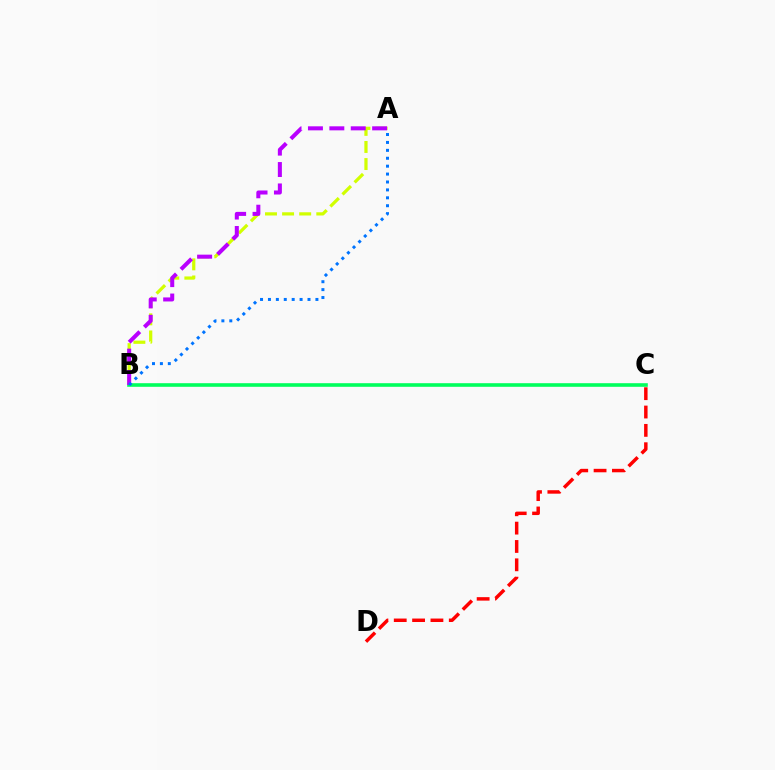{('B', 'C'): [{'color': '#00ff5c', 'line_style': 'solid', 'thickness': 2.59}], ('A', 'B'): [{'color': '#d1ff00', 'line_style': 'dashed', 'thickness': 2.32}, {'color': '#b900ff', 'line_style': 'dashed', 'thickness': 2.91}, {'color': '#0074ff', 'line_style': 'dotted', 'thickness': 2.15}], ('C', 'D'): [{'color': '#ff0000', 'line_style': 'dashed', 'thickness': 2.49}]}